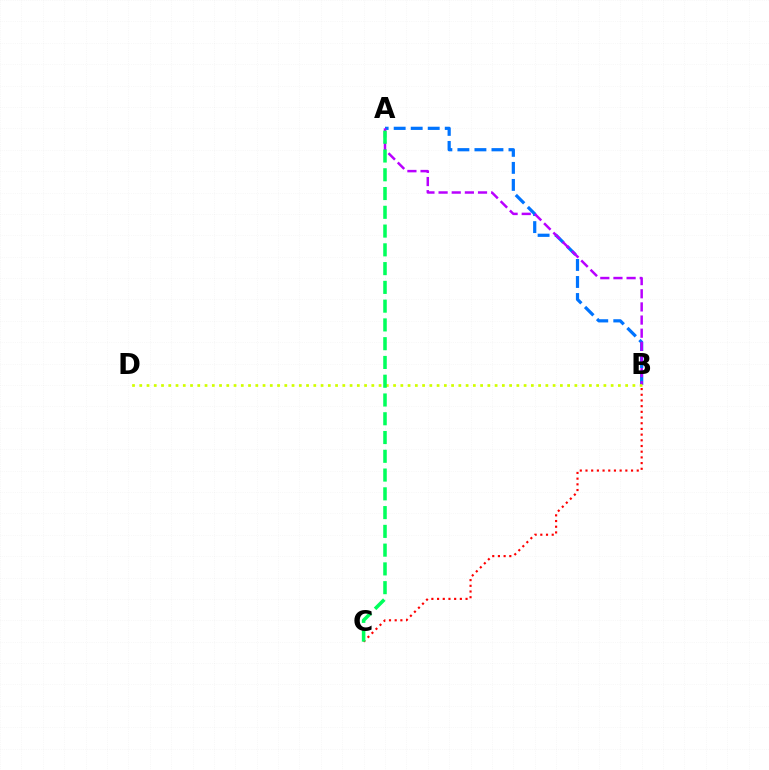{('A', 'B'): [{'color': '#0074ff', 'line_style': 'dashed', 'thickness': 2.31}, {'color': '#b900ff', 'line_style': 'dashed', 'thickness': 1.79}], ('B', 'C'): [{'color': '#ff0000', 'line_style': 'dotted', 'thickness': 1.55}], ('B', 'D'): [{'color': '#d1ff00', 'line_style': 'dotted', 'thickness': 1.97}], ('A', 'C'): [{'color': '#00ff5c', 'line_style': 'dashed', 'thickness': 2.55}]}